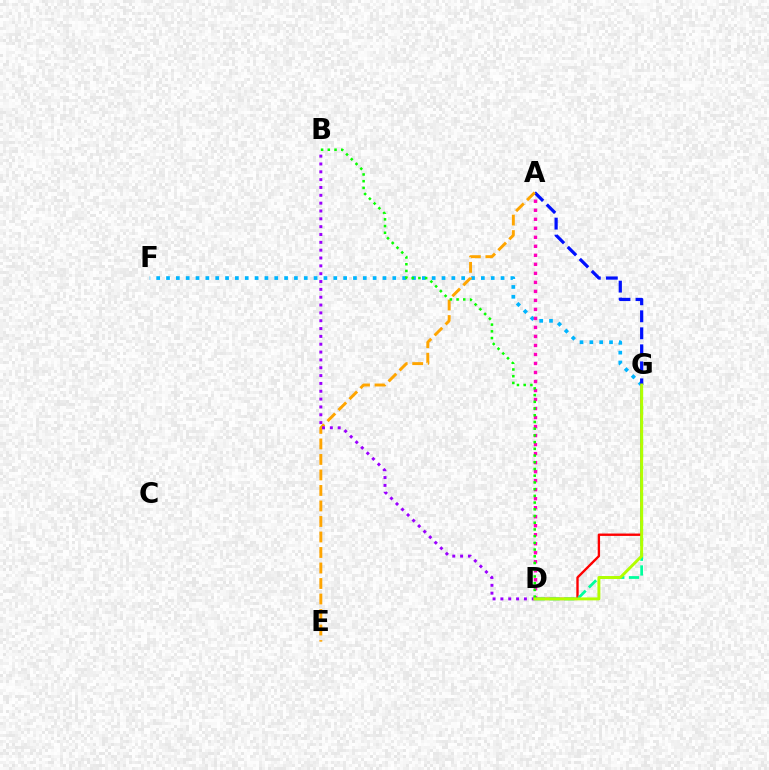{('D', 'G'): [{'color': '#ff0000', 'line_style': 'solid', 'thickness': 1.7}, {'color': '#00ff9d', 'line_style': 'dashed', 'thickness': 2.0}, {'color': '#b3ff00', 'line_style': 'solid', 'thickness': 2.11}], ('F', 'G'): [{'color': '#00b5ff', 'line_style': 'dotted', 'thickness': 2.67}], ('A', 'D'): [{'color': '#ff00bd', 'line_style': 'dotted', 'thickness': 2.45}], ('A', 'G'): [{'color': '#0010ff', 'line_style': 'dashed', 'thickness': 2.31}], ('A', 'E'): [{'color': '#ffa500', 'line_style': 'dashed', 'thickness': 2.11}], ('B', 'D'): [{'color': '#9b00ff', 'line_style': 'dotted', 'thickness': 2.13}, {'color': '#08ff00', 'line_style': 'dotted', 'thickness': 1.82}]}